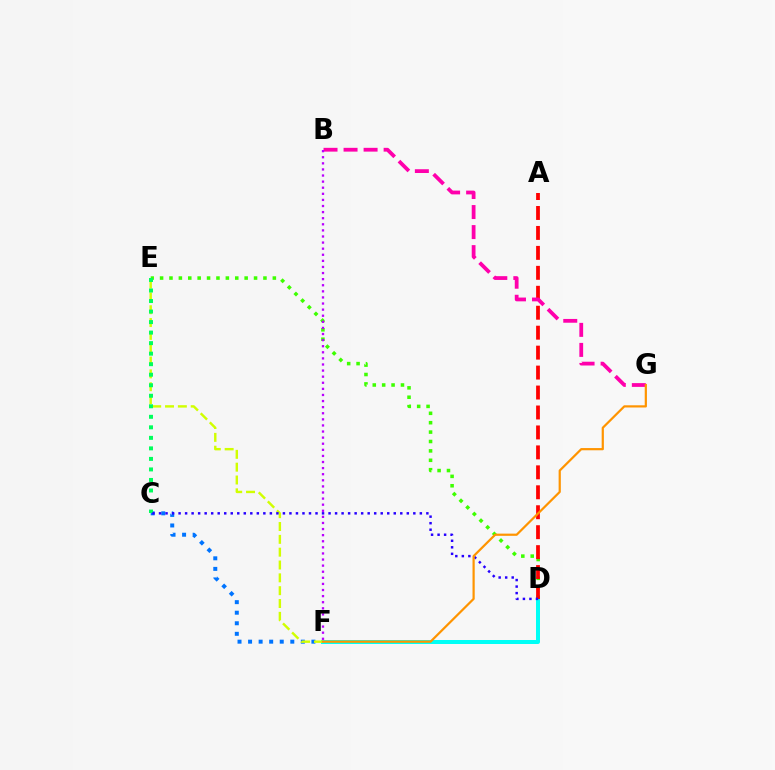{('C', 'F'): [{'color': '#0074ff', 'line_style': 'dotted', 'thickness': 2.87}], ('D', 'F'): [{'color': '#00fff6', 'line_style': 'solid', 'thickness': 2.88}], ('D', 'E'): [{'color': '#3dff00', 'line_style': 'dotted', 'thickness': 2.55}], ('A', 'D'): [{'color': '#ff0000', 'line_style': 'dashed', 'thickness': 2.71}], ('E', 'F'): [{'color': '#d1ff00', 'line_style': 'dashed', 'thickness': 1.74}], ('C', 'E'): [{'color': '#00ff5c', 'line_style': 'dotted', 'thickness': 2.86}], ('B', 'G'): [{'color': '#ff00ac', 'line_style': 'dashed', 'thickness': 2.72}], ('C', 'D'): [{'color': '#2500ff', 'line_style': 'dotted', 'thickness': 1.77}], ('F', 'G'): [{'color': '#ff9400', 'line_style': 'solid', 'thickness': 1.59}], ('B', 'F'): [{'color': '#b900ff', 'line_style': 'dotted', 'thickness': 1.66}]}